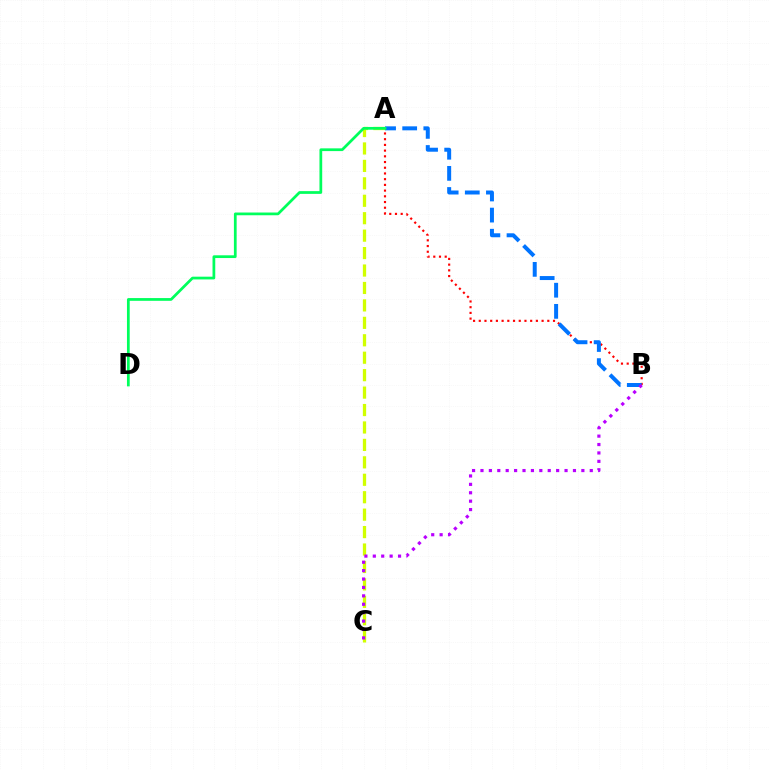{('A', 'C'): [{'color': '#d1ff00', 'line_style': 'dashed', 'thickness': 2.37}], ('A', 'B'): [{'color': '#ff0000', 'line_style': 'dotted', 'thickness': 1.55}, {'color': '#0074ff', 'line_style': 'dashed', 'thickness': 2.87}], ('B', 'C'): [{'color': '#b900ff', 'line_style': 'dotted', 'thickness': 2.28}], ('A', 'D'): [{'color': '#00ff5c', 'line_style': 'solid', 'thickness': 1.97}]}